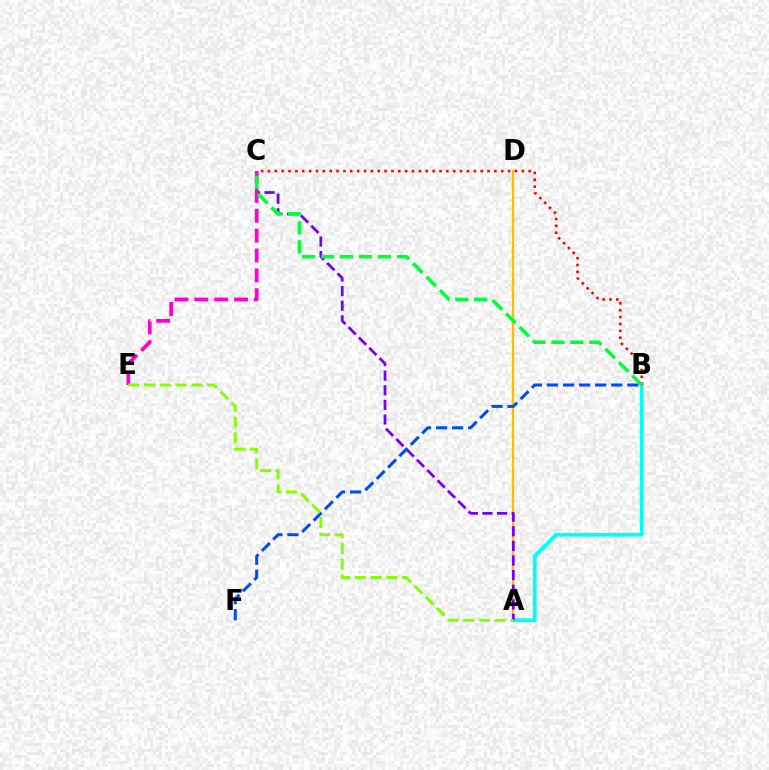{('A', 'B'): [{'color': '#00fff6', 'line_style': 'solid', 'thickness': 2.73}], ('A', 'D'): [{'color': '#ffbd00', 'line_style': 'solid', 'thickness': 1.67}], ('A', 'C'): [{'color': '#7200ff', 'line_style': 'dashed', 'thickness': 1.99}], ('C', 'E'): [{'color': '#ff00cf', 'line_style': 'dashed', 'thickness': 2.7}], ('B', 'F'): [{'color': '#004bff', 'line_style': 'dashed', 'thickness': 2.18}], ('B', 'C'): [{'color': '#ff0000', 'line_style': 'dotted', 'thickness': 1.86}, {'color': '#00ff39', 'line_style': 'dashed', 'thickness': 2.58}], ('A', 'E'): [{'color': '#84ff00', 'line_style': 'dashed', 'thickness': 2.14}]}